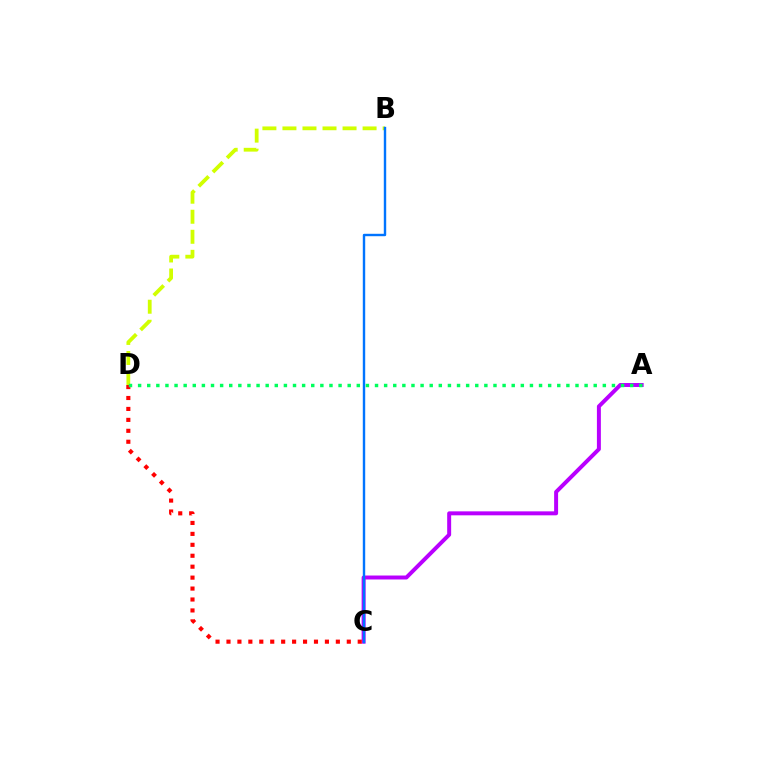{('A', 'C'): [{'color': '#b900ff', 'line_style': 'solid', 'thickness': 2.85}], ('C', 'D'): [{'color': '#ff0000', 'line_style': 'dotted', 'thickness': 2.97}], ('B', 'D'): [{'color': '#d1ff00', 'line_style': 'dashed', 'thickness': 2.72}], ('B', 'C'): [{'color': '#0074ff', 'line_style': 'solid', 'thickness': 1.74}], ('A', 'D'): [{'color': '#00ff5c', 'line_style': 'dotted', 'thickness': 2.48}]}